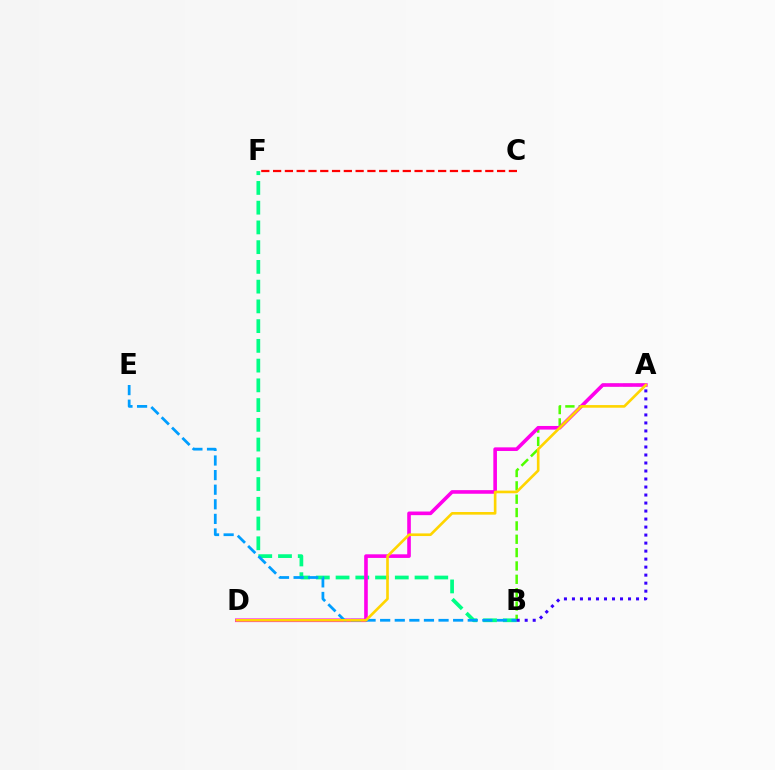{('B', 'F'): [{'color': '#00ff86', 'line_style': 'dashed', 'thickness': 2.68}], ('A', 'B'): [{'color': '#4fff00', 'line_style': 'dashed', 'thickness': 1.81}, {'color': '#3700ff', 'line_style': 'dotted', 'thickness': 2.18}], ('A', 'D'): [{'color': '#ff00ed', 'line_style': 'solid', 'thickness': 2.61}, {'color': '#ffd500', 'line_style': 'solid', 'thickness': 1.9}], ('B', 'E'): [{'color': '#009eff', 'line_style': 'dashed', 'thickness': 1.98}], ('C', 'F'): [{'color': '#ff0000', 'line_style': 'dashed', 'thickness': 1.6}]}